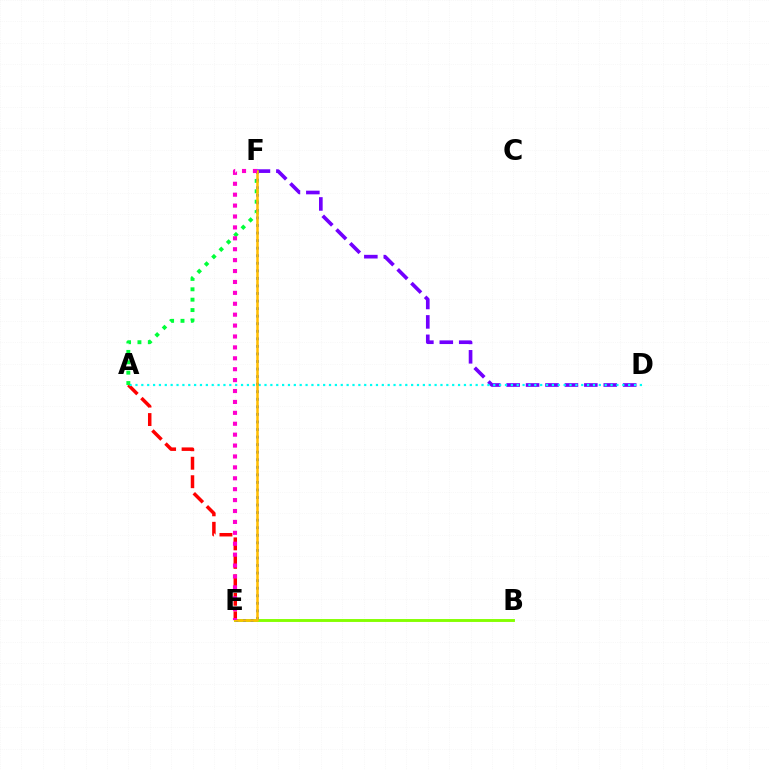{('D', 'F'): [{'color': '#7200ff', 'line_style': 'dashed', 'thickness': 2.64}], ('A', 'E'): [{'color': '#ff0000', 'line_style': 'dashed', 'thickness': 2.51}], ('A', 'D'): [{'color': '#00fff6', 'line_style': 'dotted', 'thickness': 1.59}], ('A', 'F'): [{'color': '#00ff39', 'line_style': 'dotted', 'thickness': 2.82}], ('B', 'E'): [{'color': '#84ff00', 'line_style': 'solid', 'thickness': 2.08}], ('E', 'F'): [{'color': '#004bff', 'line_style': 'dotted', 'thickness': 2.05}, {'color': '#ffbd00', 'line_style': 'solid', 'thickness': 1.82}, {'color': '#ff00cf', 'line_style': 'dotted', 'thickness': 2.96}]}